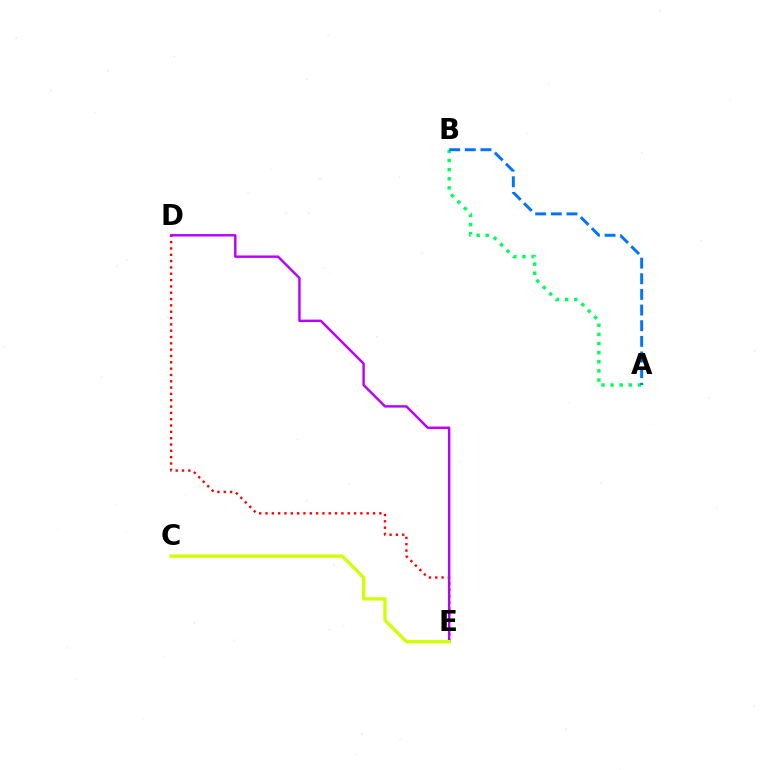{('D', 'E'): [{'color': '#ff0000', 'line_style': 'dotted', 'thickness': 1.72}, {'color': '#b900ff', 'line_style': 'solid', 'thickness': 1.74}], ('A', 'B'): [{'color': '#00ff5c', 'line_style': 'dotted', 'thickness': 2.48}, {'color': '#0074ff', 'line_style': 'dashed', 'thickness': 2.13}], ('C', 'E'): [{'color': '#d1ff00', 'line_style': 'solid', 'thickness': 2.36}]}